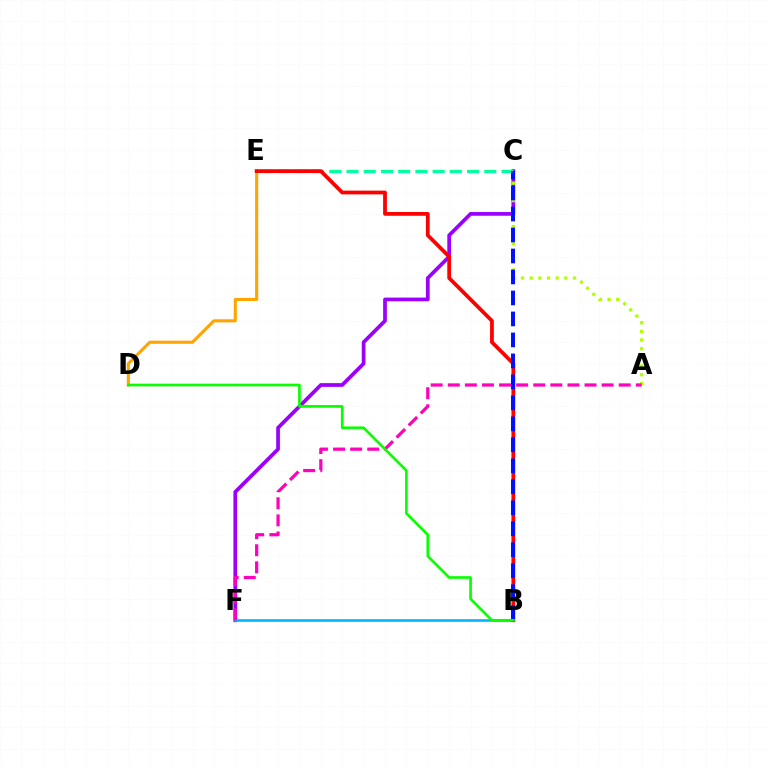{('C', 'F'): [{'color': '#9b00ff', 'line_style': 'solid', 'thickness': 2.68}], ('C', 'E'): [{'color': '#00ff9d', 'line_style': 'dashed', 'thickness': 2.34}], ('D', 'E'): [{'color': '#ffa500', 'line_style': 'solid', 'thickness': 2.23}], ('B', 'F'): [{'color': '#00b5ff', 'line_style': 'solid', 'thickness': 1.88}], ('A', 'C'): [{'color': '#b3ff00', 'line_style': 'dotted', 'thickness': 2.36}], ('A', 'F'): [{'color': '#ff00bd', 'line_style': 'dashed', 'thickness': 2.32}], ('B', 'E'): [{'color': '#ff0000', 'line_style': 'solid', 'thickness': 2.72}], ('B', 'C'): [{'color': '#0010ff', 'line_style': 'dashed', 'thickness': 2.85}], ('B', 'D'): [{'color': '#08ff00', 'line_style': 'solid', 'thickness': 1.92}]}